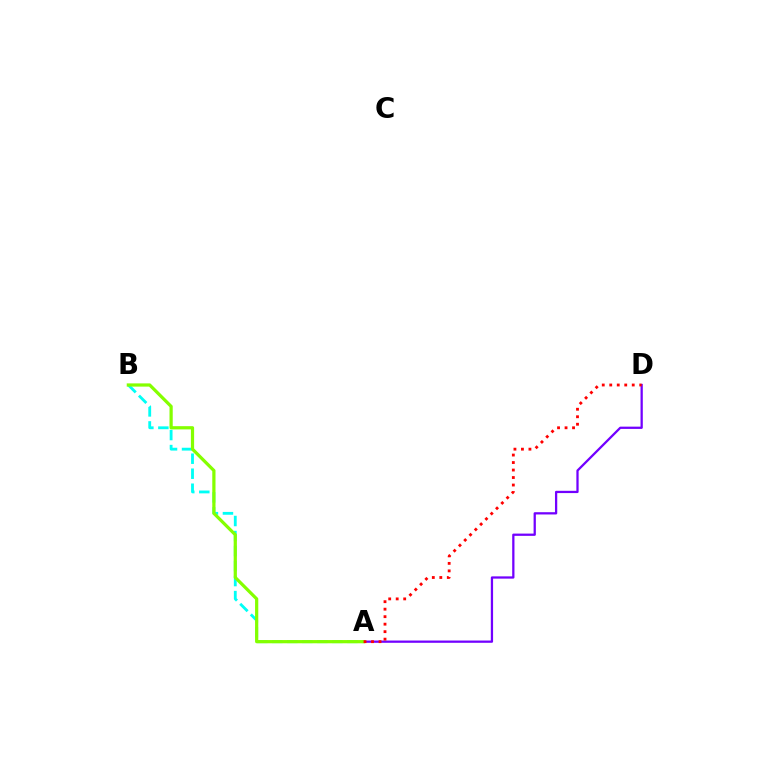{('A', 'B'): [{'color': '#00fff6', 'line_style': 'dashed', 'thickness': 2.04}, {'color': '#84ff00', 'line_style': 'solid', 'thickness': 2.32}], ('A', 'D'): [{'color': '#7200ff', 'line_style': 'solid', 'thickness': 1.63}, {'color': '#ff0000', 'line_style': 'dotted', 'thickness': 2.04}]}